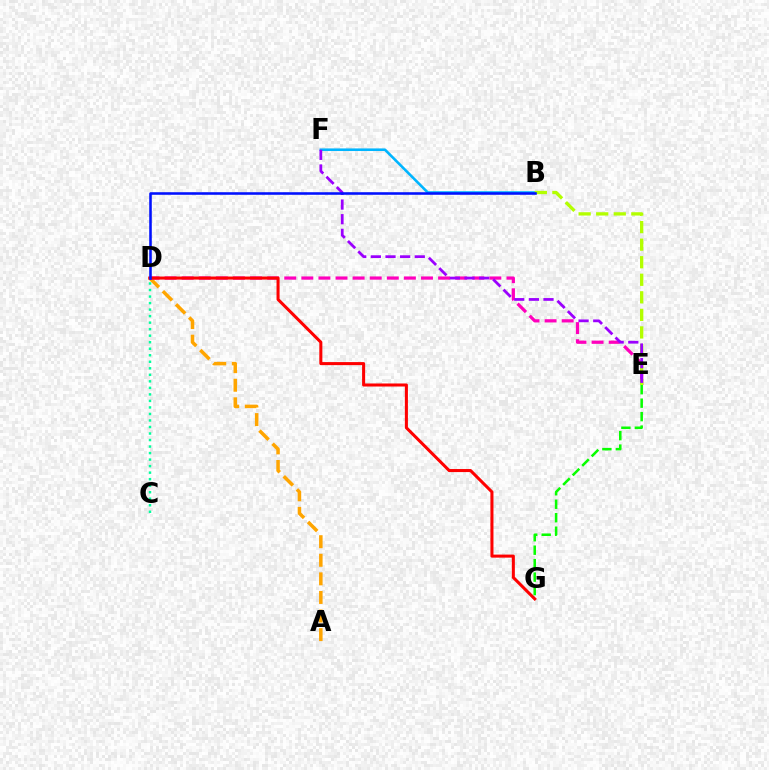{('A', 'D'): [{'color': '#ffa500', 'line_style': 'dashed', 'thickness': 2.52}], ('D', 'E'): [{'color': '#ff00bd', 'line_style': 'dashed', 'thickness': 2.32}], ('B', 'F'): [{'color': '#00b5ff', 'line_style': 'solid', 'thickness': 1.87}], ('D', 'G'): [{'color': '#ff0000', 'line_style': 'solid', 'thickness': 2.19}], ('C', 'D'): [{'color': '#00ff9d', 'line_style': 'dotted', 'thickness': 1.77}], ('B', 'E'): [{'color': '#b3ff00', 'line_style': 'dashed', 'thickness': 2.38}], ('E', 'F'): [{'color': '#9b00ff', 'line_style': 'dashed', 'thickness': 1.99}], ('E', 'G'): [{'color': '#08ff00', 'line_style': 'dashed', 'thickness': 1.83}], ('B', 'D'): [{'color': '#0010ff', 'line_style': 'solid', 'thickness': 1.84}]}